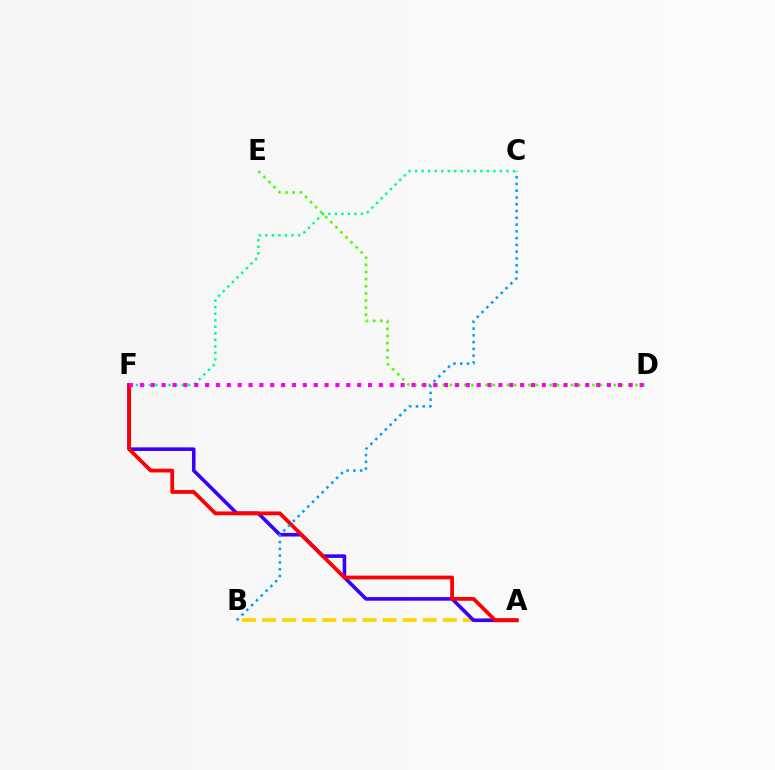{('A', 'B'): [{'color': '#ffd500', 'line_style': 'dashed', 'thickness': 2.73}], ('D', 'E'): [{'color': '#4fff00', 'line_style': 'dotted', 'thickness': 1.94}], ('A', 'F'): [{'color': '#3700ff', 'line_style': 'solid', 'thickness': 2.58}, {'color': '#ff0000', 'line_style': 'solid', 'thickness': 2.72}], ('B', 'C'): [{'color': '#009eff', 'line_style': 'dotted', 'thickness': 1.84}], ('C', 'F'): [{'color': '#00ff86', 'line_style': 'dotted', 'thickness': 1.77}], ('D', 'F'): [{'color': '#ff00ed', 'line_style': 'dotted', 'thickness': 2.95}]}